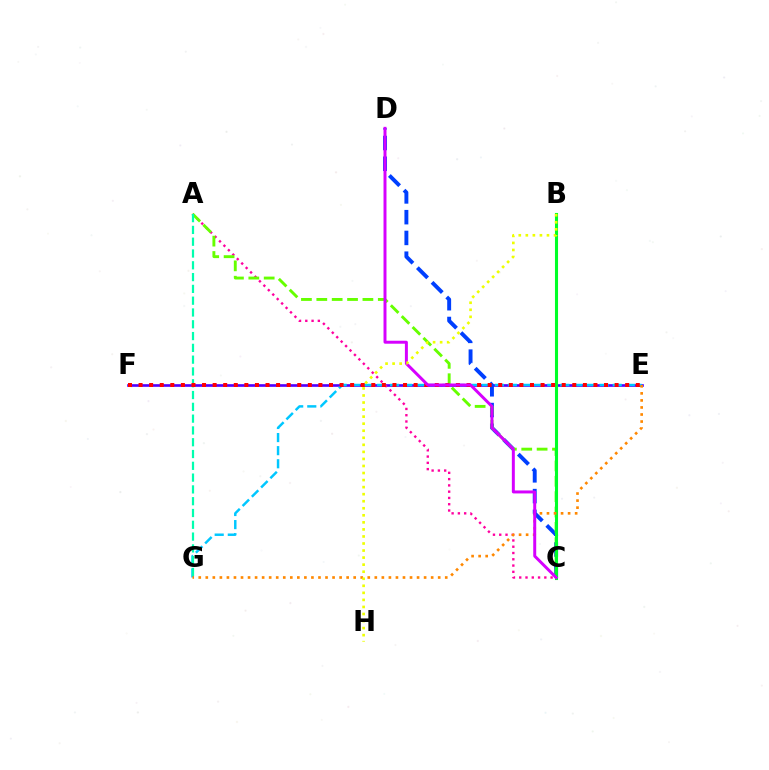{('E', 'F'): [{'color': '#4f00ff', 'line_style': 'solid', 'thickness': 1.91}, {'color': '#ff0000', 'line_style': 'dotted', 'thickness': 2.87}], ('A', 'C'): [{'color': '#ff00a0', 'line_style': 'dotted', 'thickness': 1.71}, {'color': '#66ff00', 'line_style': 'dashed', 'thickness': 2.09}], ('E', 'G'): [{'color': '#00c7ff', 'line_style': 'dashed', 'thickness': 1.78}, {'color': '#ff8800', 'line_style': 'dotted', 'thickness': 1.91}], ('C', 'D'): [{'color': '#003fff', 'line_style': 'dashed', 'thickness': 2.82}, {'color': '#d600ff', 'line_style': 'solid', 'thickness': 2.14}], ('A', 'G'): [{'color': '#00ffaf', 'line_style': 'dashed', 'thickness': 1.6}], ('B', 'C'): [{'color': '#00ff27', 'line_style': 'solid', 'thickness': 2.21}], ('B', 'H'): [{'color': '#eeff00', 'line_style': 'dotted', 'thickness': 1.92}]}